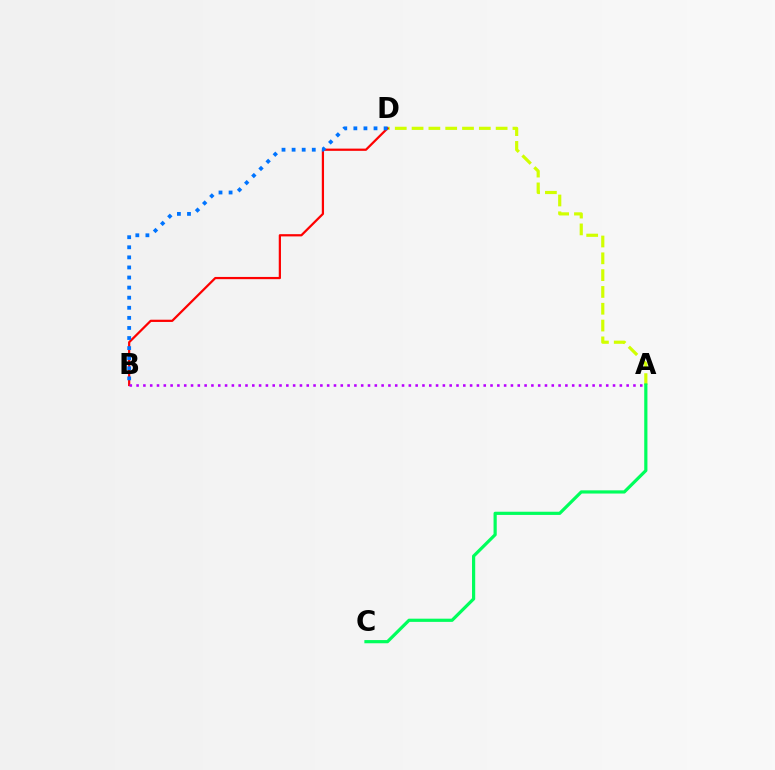{('A', 'D'): [{'color': '#d1ff00', 'line_style': 'dashed', 'thickness': 2.28}], ('B', 'D'): [{'color': '#ff0000', 'line_style': 'solid', 'thickness': 1.61}, {'color': '#0074ff', 'line_style': 'dotted', 'thickness': 2.74}], ('A', 'C'): [{'color': '#00ff5c', 'line_style': 'solid', 'thickness': 2.3}], ('A', 'B'): [{'color': '#b900ff', 'line_style': 'dotted', 'thickness': 1.85}]}